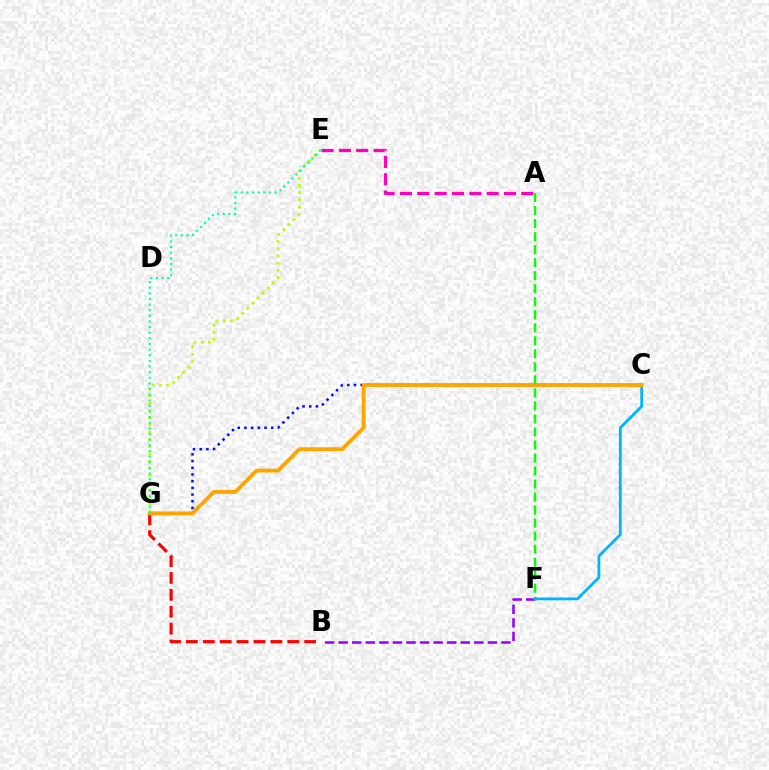{('A', 'E'): [{'color': '#ff00bd', 'line_style': 'dashed', 'thickness': 2.36}], ('A', 'F'): [{'color': '#08ff00', 'line_style': 'dashed', 'thickness': 1.77}], ('C', 'G'): [{'color': '#0010ff', 'line_style': 'dotted', 'thickness': 1.82}, {'color': '#ffa500', 'line_style': 'solid', 'thickness': 2.75}], ('B', 'F'): [{'color': '#9b00ff', 'line_style': 'dashed', 'thickness': 1.84}], ('E', 'G'): [{'color': '#b3ff00', 'line_style': 'dotted', 'thickness': 1.96}, {'color': '#00ff9d', 'line_style': 'dotted', 'thickness': 1.53}], ('B', 'G'): [{'color': '#ff0000', 'line_style': 'dashed', 'thickness': 2.3}], ('C', 'F'): [{'color': '#00b5ff', 'line_style': 'solid', 'thickness': 2.0}]}